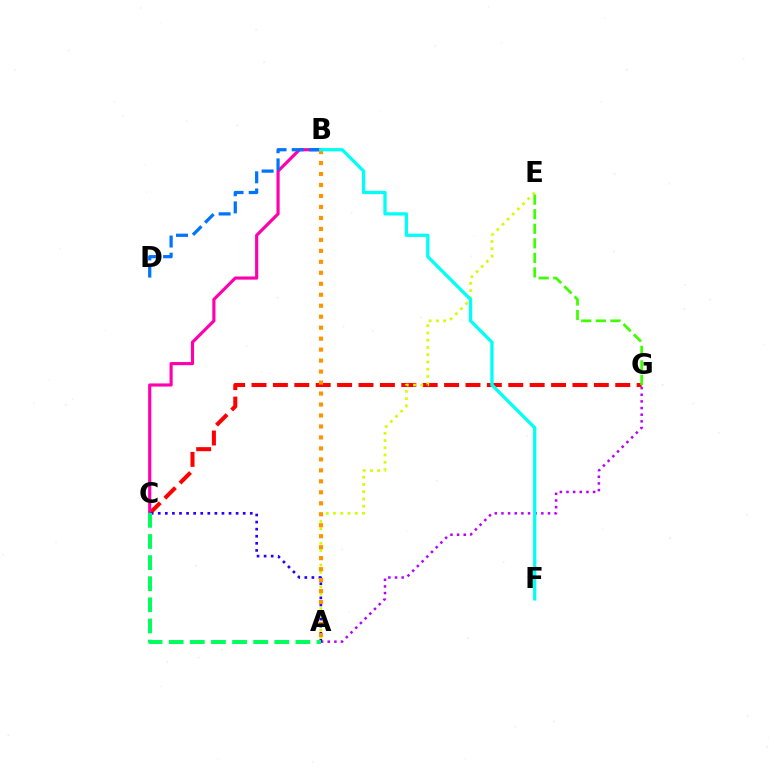{('C', 'G'): [{'color': '#ff0000', 'line_style': 'dashed', 'thickness': 2.91}], ('B', 'C'): [{'color': '#ff00ac', 'line_style': 'solid', 'thickness': 2.26}], ('A', 'G'): [{'color': '#b900ff', 'line_style': 'dotted', 'thickness': 1.81}], ('A', 'C'): [{'color': '#2500ff', 'line_style': 'dotted', 'thickness': 1.92}, {'color': '#00ff5c', 'line_style': 'dashed', 'thickness': 2.87}], ('A', 'E'): [{'color': '#d1ff00', 'line_style': 'dotted', 'thickness': 1.97}], ('B', 'D'): [{'color': '#0074ff', 'line_style': 'dashed', 'thickness': 2.33}], ('E', 'G'): [{'color': '#3dff00', 'line_style': 'dashed', 'thickness': 1.98}], ('A', 'B'): [{'color': '#ff9400', 'line_style': 'dotted', 'thickness': 2.98}], ('B', 'F'): [{'color': '#00fff6', 'line_style': 'solid', 'thickness': 2.37}]}